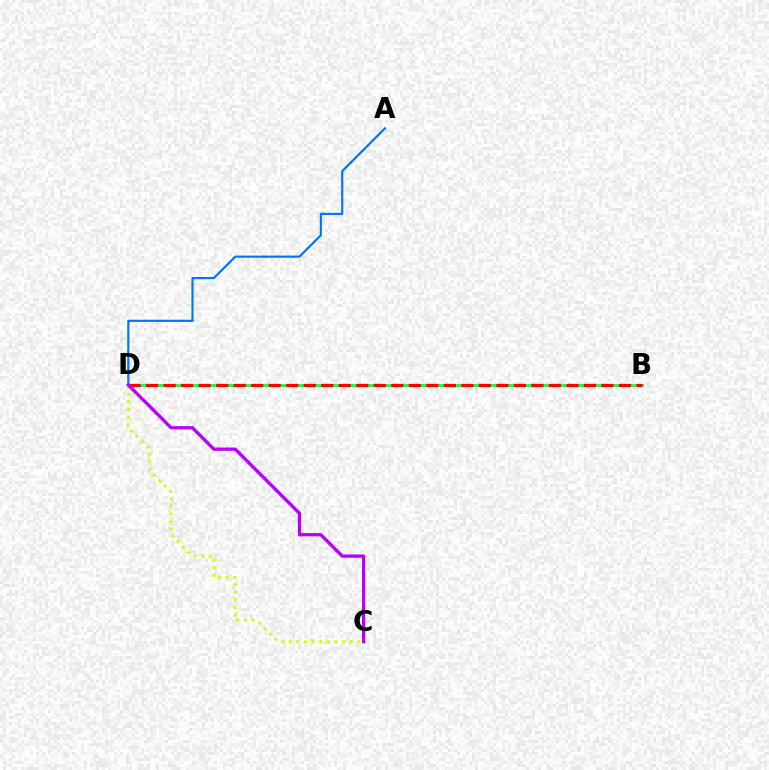{('B', 'D'): [{'color': '#00ff5c', 'line_style': 'solid', 'thickness': 2.02}, {'color': '#ff0000', 'line_style': 'dashed', 'thickness': 2.38}], ('A', 'D'): [{'color': '#0074ff', 'line_style': 'solid', 'thickness': 1.56}], ('C', 'D'): [{'color': '#d1ff00', 'line_style': 'dotted', 'thickness': 2.08}, {'color': '#b900ff', 'line_style': 'solid', 'thickness': 2.37}]}